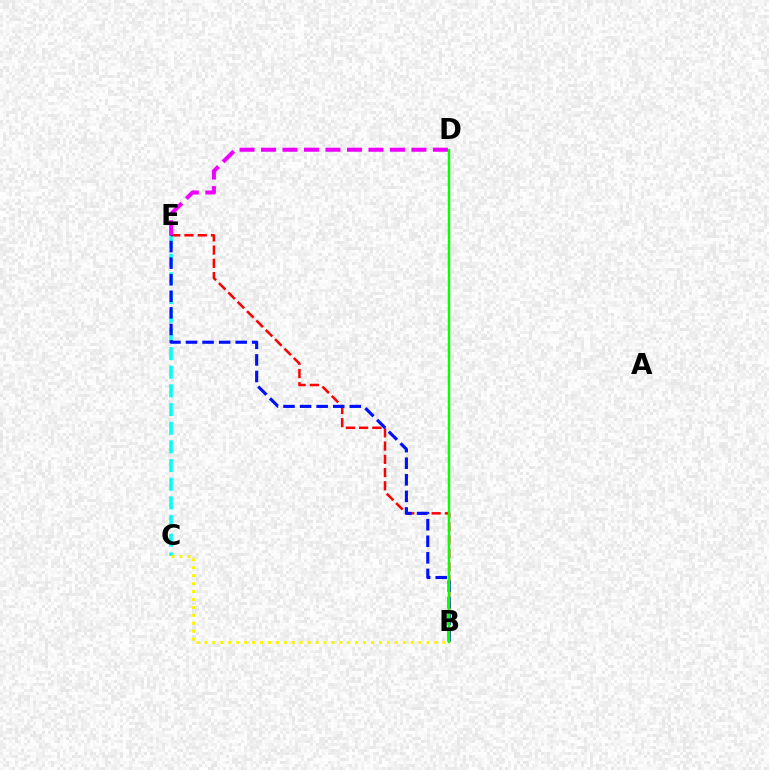{('C', 'E'): [{'color': '#00fff6', 'line_style': 'dashed', 'thickness': 2.54}], ('B', 'E'): [{'color': '#ff0000', 'line_style': 'dashed', 'thickness': 1.8}, {'color': '#0010ff', 'line_style': 'dashed', 'thickness': 2.25}], ('B', 'C'): [{'color': '#fcf500', 'line_style': 'dotted', 'thickness': 2.16}], ('B', 'D'): [{'color': '#08ff00', 'line_style': 'solid', 'thickness': 1.75}], ('D', 'E'): [{'color': '#ee00ff', 'line_style': 'dashed', 'thickness': 2.92}]}